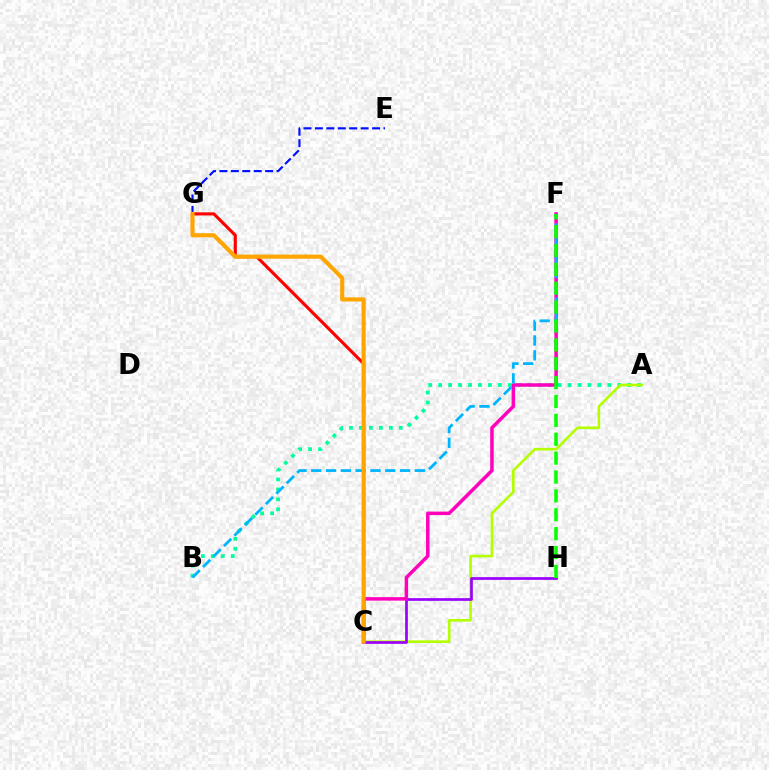{('A', 'B'): [{'color': '#00ff9d', 'line_style': 'dotted', 'thickness': 2.7}], ('C', 'G'): [{'color': '#ff0000', 'line_style': 'solid', 'thickness': 2.25}, {'color': '#ffa500', 'line_style': 'solid', 'thickness': 2.97}], ('A', 'C'): [{'color': '#b3ff00', 'line_style': 'solid', 'thickness': 1.88}], ('C', 'H'): [{'color': '#9b00ff', 'line_style': 'solid', 'thickness': 1.94}], ('E', 'G'): [{'color': '#0010ff', 'line_style': 'dashed', 'thickness': 1.55}], ('C', 'F'): [{'color': '#ff00bd', 'line_style': 'solid', 'thickness': 2.51}], ('B', 'F'): [{'color': '#00b5ff', 'line_style': 'dashed', 'thickness': 2.01}], ('F', 'H'): [{'color': '#08ff00', 'line_style': 'dashed', 'thickness': 2.56}]}